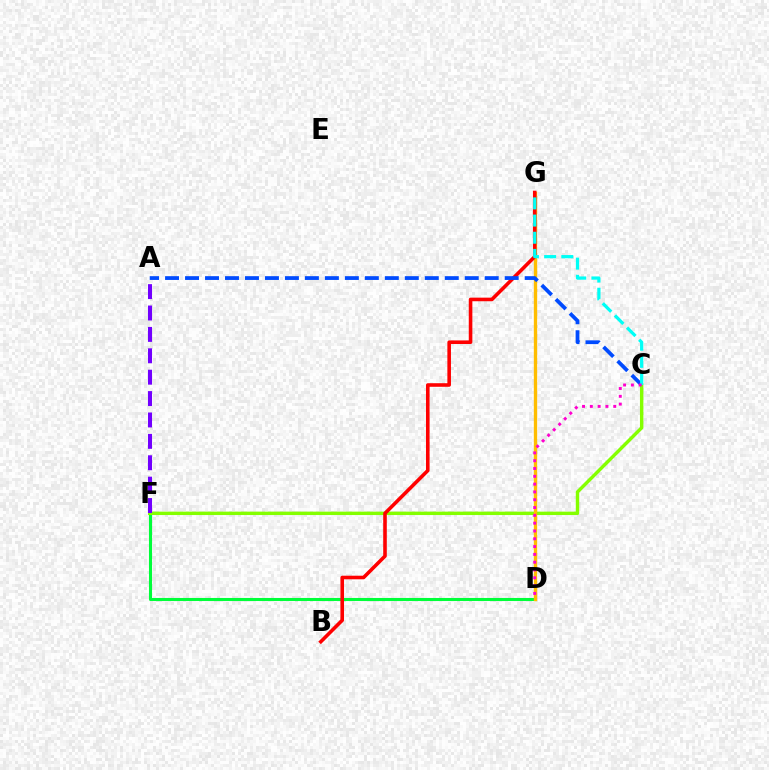{('D', 'F'): [{'color': '#00ff39', 'line_style': 'solid', 'thickness': 2.22}], ('C', 'F'): [{'color': '#84ff00', 'line_style': 'solid', 'thickness': 2.46}], ('D', 'G'): [{'color': '#ffbd00', 'line_style': 'solid', 'thickness': 2.41}], ('B', 'G'): [{'color': '#ff0000', 'line_style': 'solid', 'thickness': 2.58}], ('A', 'C'): [{'color': '#004bff', 'line_style': 'dashed', 'thickness': 2.71}], ('C', 'G'): [{'color': '#00fff6', 'line_style': 'dashed', 'thickness': 2.33}], ('A', 'F'): [{'color': '#7200ff', 'line_style': 'dashed', 'thickness': 2.91}], ('C', 'D'): [{'color': '#ff00cf', 'line_style': 'dotted', 'thickness': 2.12}]}